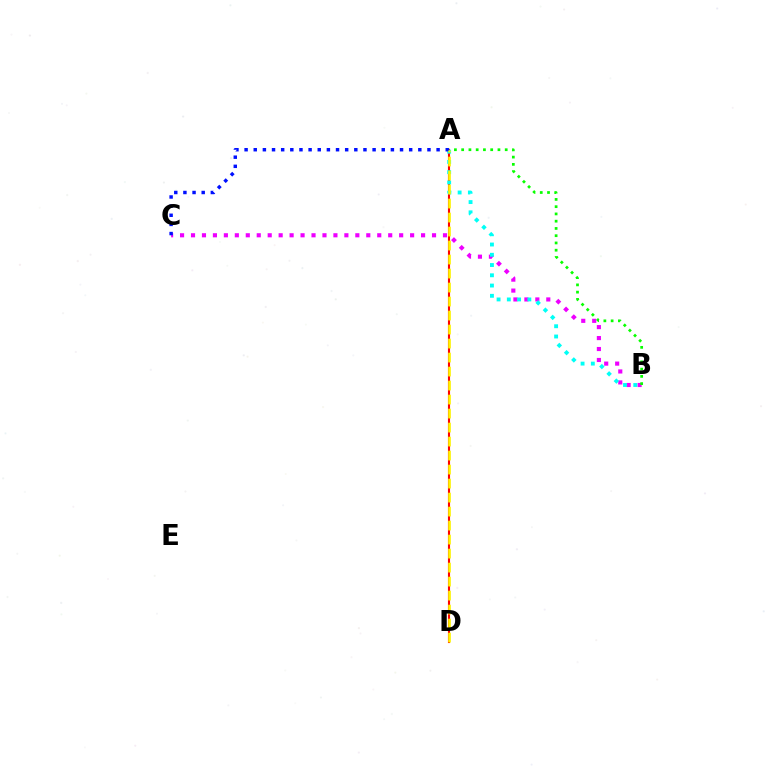{('B', 'C'): [{'color': '#ee00ff', 'line_style': 'dotted', 'thickness': 2.98}], ('A', 'B'): [{'color': '#08ff00', 'line_style': 'dotted', 'thickness': 1.97}, {'color': '#00fff6', 'line_style': 'dotted', 'thickness': 2.79}], ('A', 'D'): [{'color': '#ff0000', 'line_style': 'solid', 'thickness': 1.52}, {'color': '#fcf500', 'line_style': 'dashed', 'thickness': 1.9}], ('A', 'C'): [{'color': '#0010ff', 'line_style': 'dotted', 'thickness': 2.48}]}